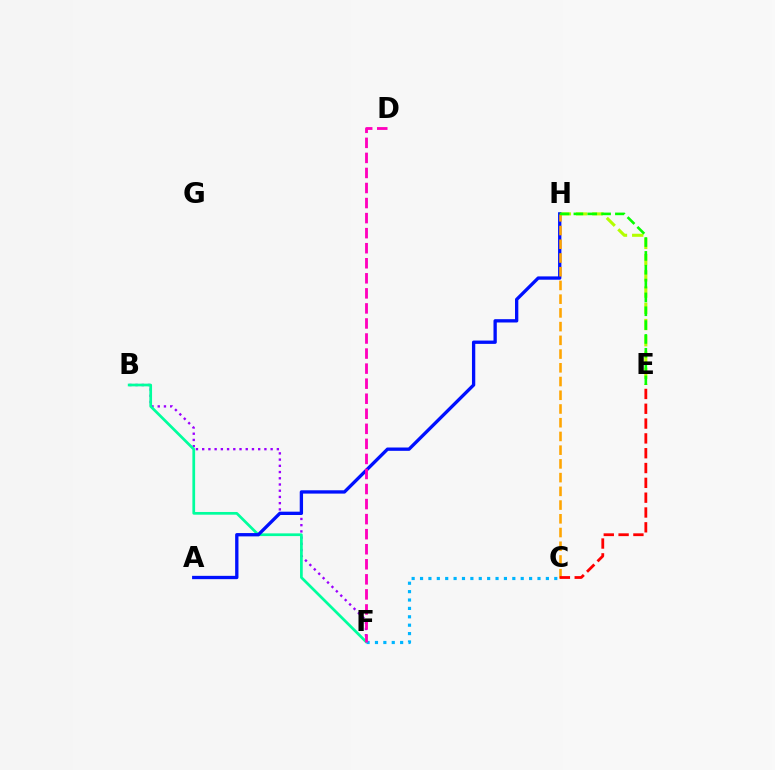{('E', 'H'): [{'color': '#b3ff00', 'line_style': 'dashed', 'thickness': 2.2}, {'color': '#08ff00', 'line_style': 'dashed', 'thickness': 1.88}], ('B', 'F'): [{'color': '#9b00ff', 'line_style': 'dotted', 'thickness': 1.69}, {'color': '#00ff9d', 'line_style': 'solid', 'thickness': 1.96}], ('C', 'F'): [{'color': '#00b5ff', 'line_style': 'dotted', 'thickness': 2.28}], ('A', 'H'): [{'color': '#0010ff', 'line_style': 'solid', 'thickness': 2.39}], ('C', 'H'): [{'color': '#ffa500', 'line_style': 'dashed', 'thickness': 1.86}], ('D', 'F'): [{'color': '#ff00bd', 'line_style': 'dashed', 'thickness': 2.04}], ('C', 'E'): [{'color': '#ff0000', 'line_style': 'dashed', 'thickness': 2.01}]}